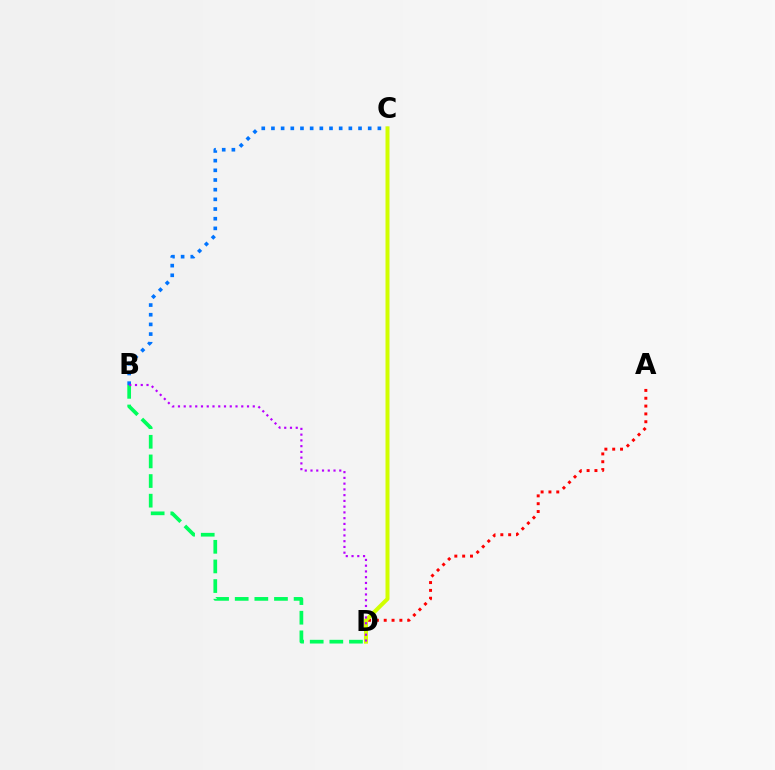{('A', 'D'): [{'color': '#ff0000', 'line_style': 'dotted', 'thickness': 2.13}], ('B', 'C'): [{'color': '#0074ff', 'line_style': 'dotted', 'thickness': 2.63}], ('C', 'D'): [{'color': '#d1ff00', 'line_style': 'solid', 'thickness': 2.87}], ('B', 'D'): [{'color': '#00ff5c', 'line_style': 'dashed', 'thickness': 2.67}, {'color': '#b900ff', 'line_style': 'dotted', 'thickness': 1.56}]}